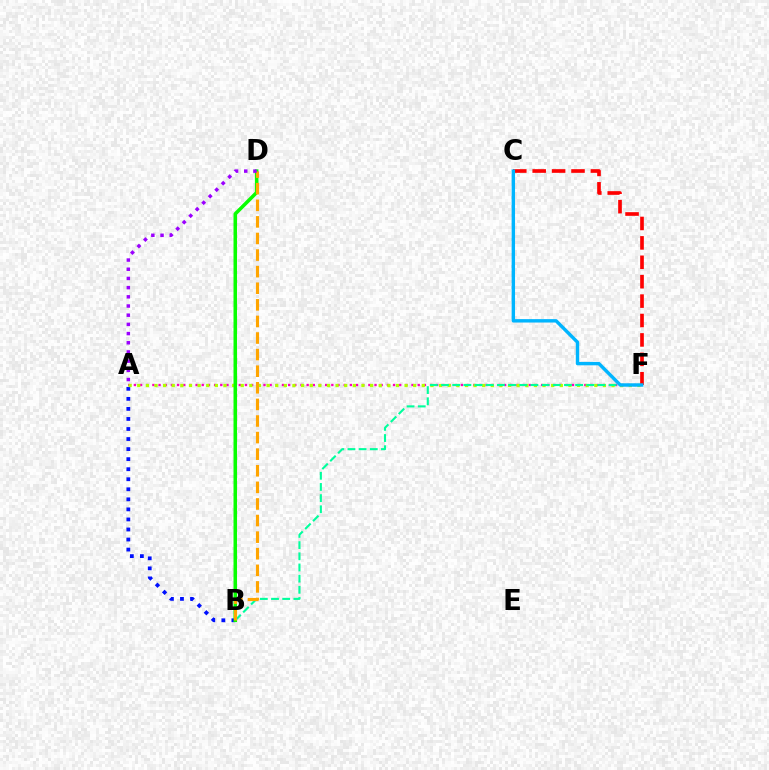{('A', 'F'): [{'color': '#ff00bd', 'line_style': 'dotted', 'thickness': 1.68}, {'color': '#b3ff00', 'line_style': 'dotted', 'thickness': 2.34}], ('A', 'B'): [{'color': '#0010ff', 'line_style': 'dotted', 'thickness': 2.73}], ('B', 'F'): [{'color': '#00ff9d', 'line_style': 'dashed', 'thickness': 1.52}], ('B', 'D'): [{'color': '#08ff00', 'line_style': 'solid', 'thickness': 2.55}, {'color': '#ffa500', 'line_style': 'dashed', 'thickness': 2.25}], ('C', 'F'): [{'color': '#ff0000', 'line_style': 'dashed', 'thickness': 2.64}, {'color': '#00b5ff', 'line_style': 'solid', 'thickness': 2.45}], ('A', 'D'): [{'color': '#9b00ff', 'line_style': 'dotted', 'thickness': 2.5}]}